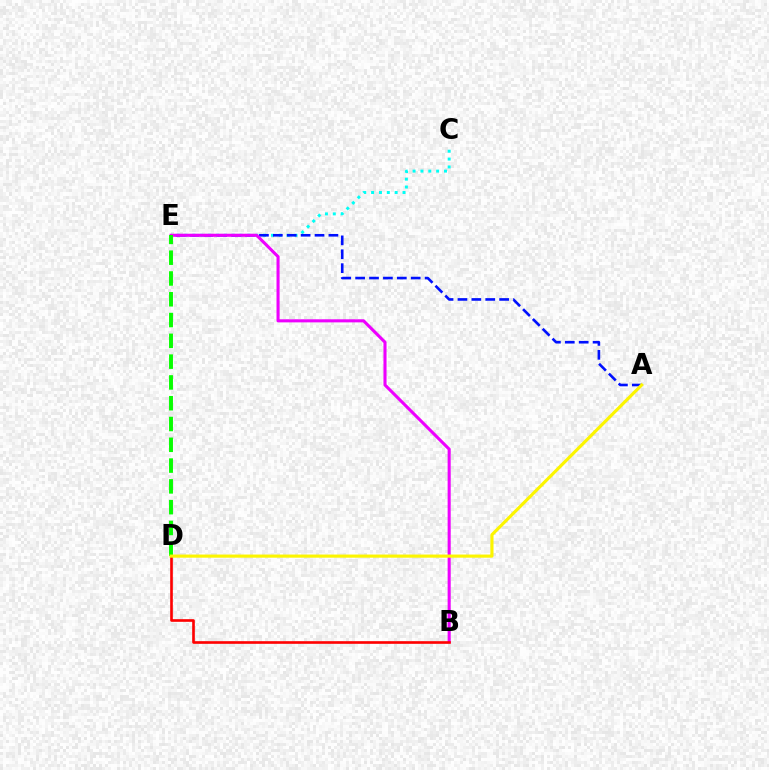{('C', 'E'): [{'color': '#00fff6', 'line_style': 'dotted', 'thickness': 2.14}], ('A', 'E'): [{'color': '#0010ff', 'line_style': 'dashed', 'thickness': 1.89}], ('B', 'E'): [{'color': '#ee00ff', 'line_style': 'solid', 'thickness': 2.22}], ('D', 'E'): [{'color': '#08ff00', 'line_style': 'dashed', 'thickness': 2.82}], ('B', 'D'): [{'color': '#ff0000', 'line_style': 'solid', 'thickness': 1.9}], ('A', 'D'): [{'color': '#fcf500', 'line_style': 'solid', 'thickness': 2.26}]}